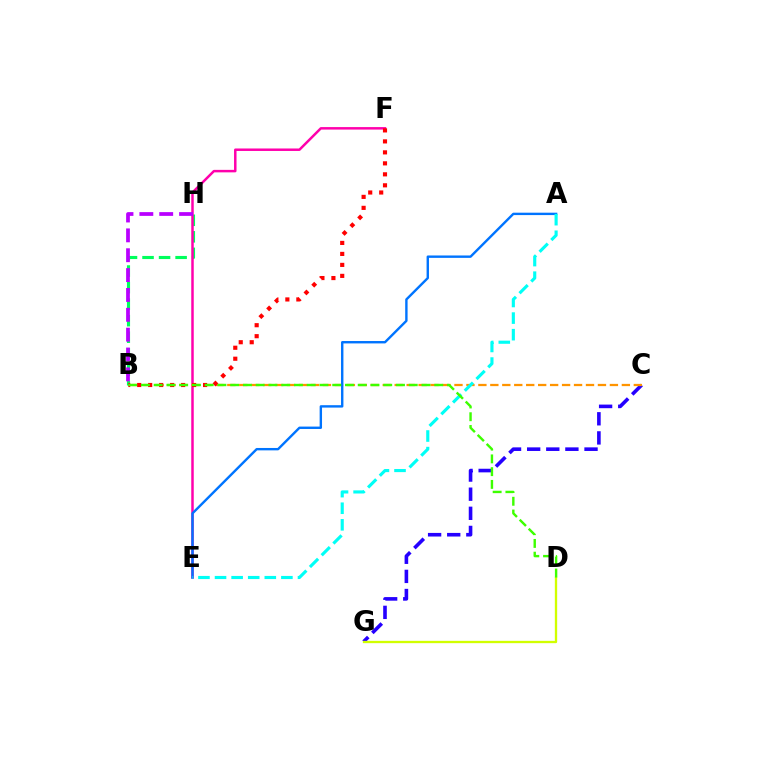{('B', 'H'): [{'color': '#00ff5c', 'line_style': 'dashed', 'thickness': 2.25}, {'color': '#b900ff', 'line_style': 'dashed', 'thickness': 2.7}], ('C', 'G'): [{'color': '#2500ff', 'line_style': 'dashed', 'thickness': 2.6}], ('E', 'F'): [{'color': '#ff00ac', 'line_style': 'solid', 'thickness': 1.79}], ('B', 'C'): [{'color': '#ff9400', 'line_style': 'dashed', 'thickness': 1.62}], ('A', 'E'): [{'color': '#0074ff', 'line_style': 'solid', 'thickness': 1.72}, {'color': '#00fff6', 'line_style': 'dashed', 'thickness': 2.25}], ('B', 'F'): [{'color': '#ff0000', 'line_style': 'dotted', 'thickness': 2.98}], ('D', 'G'): [{'color': '#d1ff00', 'line_style': 'solid', 'thickness': 1.67}], ('B', 'D'): [{'color': '#3dff00', 'line_style': 'dashed', 'thickness': 1.73}]}